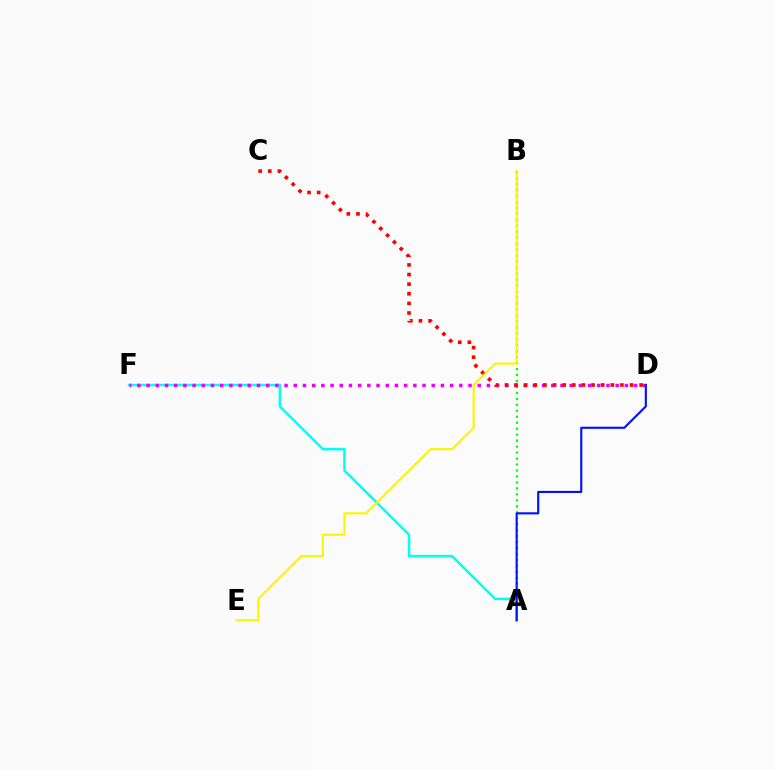{('A', 'B'): [{'color': '#08ff00', 'line_style': 'dotted', 'thickness': 1.62}], ('A', 'F'): [{'color': '#00fff6', 'line_style': 'solid', 'thickness': 1.81}], ('D', 'F'): [{'color': '#ee00ff', 'line_style': 'dotted', 'thickness': 2.5}], ('C', 'D'): [{'color': '#ff0000', 'line_style': 'dotted', 'thickness': 2.61}], ('A', 'D'): [{'color': '#0010ff', 'line_style': 'solid', 'thickness': 1.52}], ('B', 'E'): [{'color': '#fcf500', 'line_style': 'solid', 'thickness': 1.55}]}